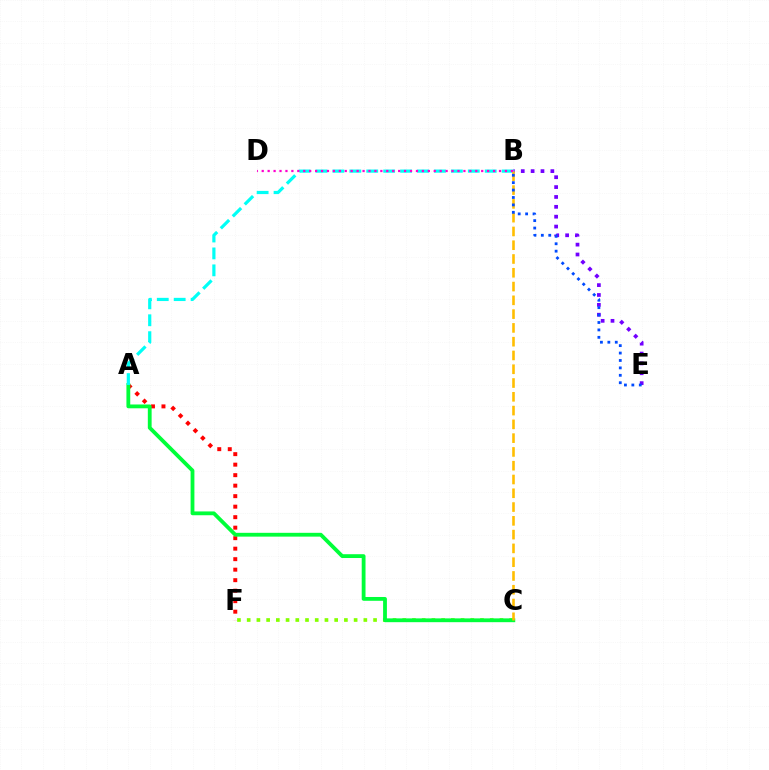{('B', 'E'): [{'color': '#7200ff', 'line_style': 'dotted', 'thickness': 2.68}, {'color': '#004bff', 'line_style': 'dotted', 'thickness': 2.02}], ('A', 'F'): [{'color': '#ff0000', 'line_style': 'dotted', 'thickness': 2.85}], ('C', 'F'): [{'color': '#84ff00', 'line_style': 'dotted', 'thickness': 2.64}], ('A', 'C'): [{'color': '#00ff39', 'line_style': 'solid', 'thickness': 2.74}], ('A', 'B'): [{'color': '#00fff6', 'line_style': 'dashed', 'thickness': 2.3}], ('B', 'C'): [{'color': '#ffbd00', 'line_style': 'dashed', 'thickness': 1.87}], ('B', 'D'): [{'color': '#ff00cf', 'line_style': 'dotted', 'thickness': 1.61}]}